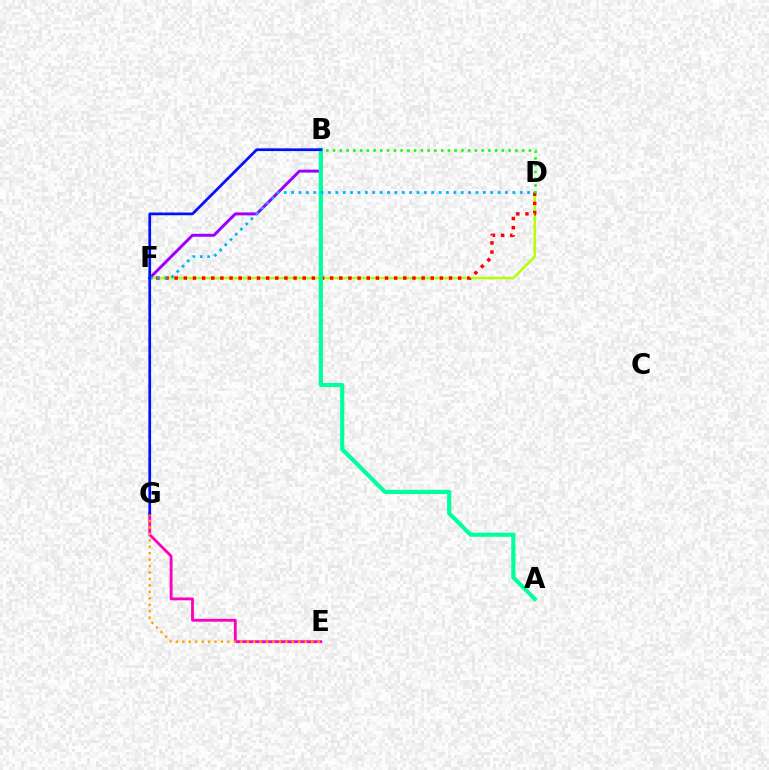{('E', 'G'): [{'color': '#ff00bd', 'line_style': 'solid', 'thickness': 2.04}, {'color': '#ffa500', 'line_style': 'dotted', 'thickness': 1.75}], ('D', 'F'): [{'color': '#b3ff00', 'line_style': 'solid', 'thickness': 1.75}, {'color': '#ff0000', 'line_style': 'dotted', 'thickness': 2.48}, {'color': '#00b5ff', 'line_style': 'dotted', 'thickness': 2.0}], ('B', 'F'): [{'color': '#9b00ff', 'line_style': 'solid', 'thickness': 2.12}], ('B', 'D'): [{'color': '#08ff00', 'line_style': 'dotted', 'thickness': 1.84}], ('A', 'B'): [{'color': '#00ff9d', 'line_style': 'solid', 'thickness': 2.98}], ('B', 'G'): [{'color': '#0010ff', 'line_style': 'solid', 'thickness': 1.96}]}